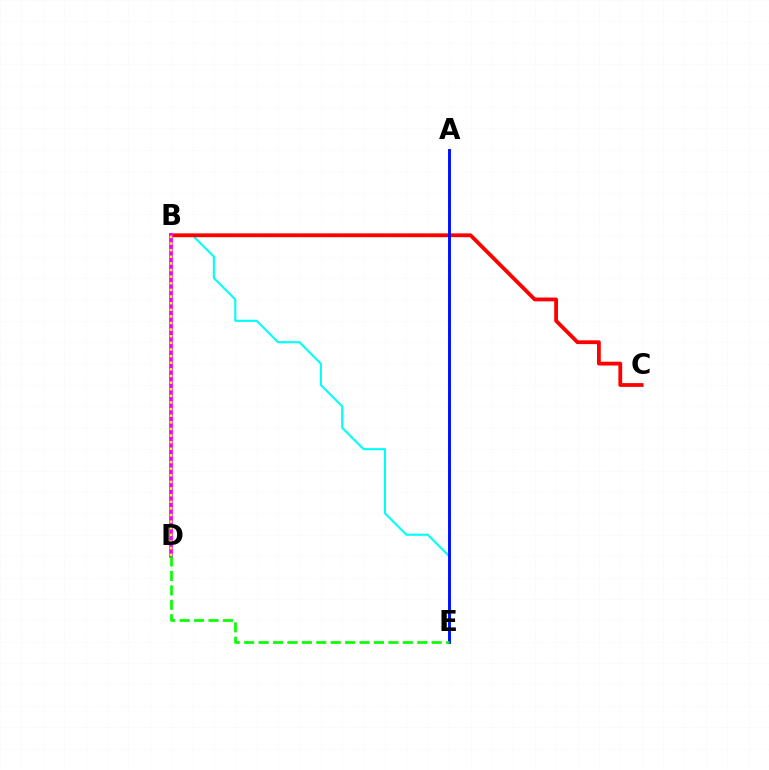{('B', 'E'): [{'color': '#00fff6', 'line_style': 'solid', 'thickness': 1.51}], ('B', 'C'): [{'color': '#ff0000', 'line_style': 'solid', 'thickness': 2.74}], ('B', 'D'): [{'color': '#ee00ff', 'line_style': 'solid', 'thickness': 2.65}, {'color': '#fcf500', 'line_style': 'dotted', 'thickness': 1.8}], ('A', 'E'): [{'color': '#0010ff', 'line_style': 'solid', 'thickness': 2.1}], ('D', 'E'): [{'color': '#08ff00', 'line_style': 'dashed', 'thickness': 1.96}]}